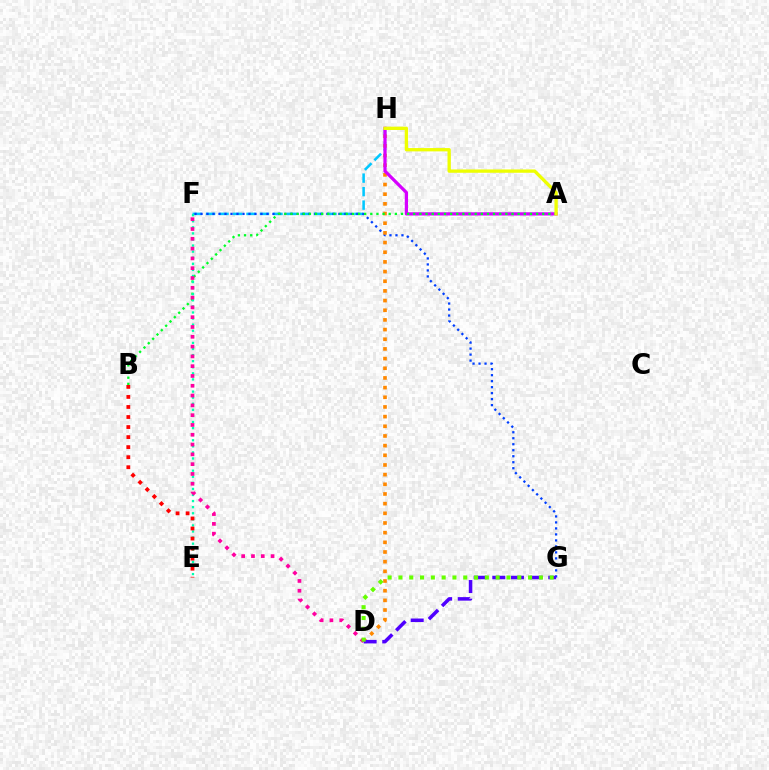{('F', 'H'): [{'color': '#00c7ff', 'line_style': 'dashed', 'thickness': 1.83}], ('F', 'G'): [{'color': '#003fff', 'line_style': 'dotted', 'thickness': 1.63}], ('D', 'H'): [{'color': '#ff8800', 'line_style': 'dotted', 'thickness': 2.63}], ('A', 'H'): [{'color': '#d600ff', 'line_style': 'solid', 'thickness': 2.32}, {'color': '#eeff00', 'line_style': 'solid', 'thickness': 2.39}], ('A', 'B'): [{'color': '#00ff27', 'line_style': 'dotted', 'thickness': 1.67}], ('E', 'F'): [{'color': '#00ffaf', 'line_style': 'dotted', 'thickness': 1.65}], ('D', 'F'): [{'color': '#ff00a0', 'line_style': 'dotted', 'thickness': 2.66}], ('D', 'G'): [{'color': '#4f00ff', 'line_style': 'dashed', 'thickness': 2.53}, {'color': '#66ff00', 'line_style': 'dotted', 'thickness': 2.94}], ('B', 'E'): [{'color': '#ff0000', 'line_style': 'dotted', 'thickness': 2.73}]}